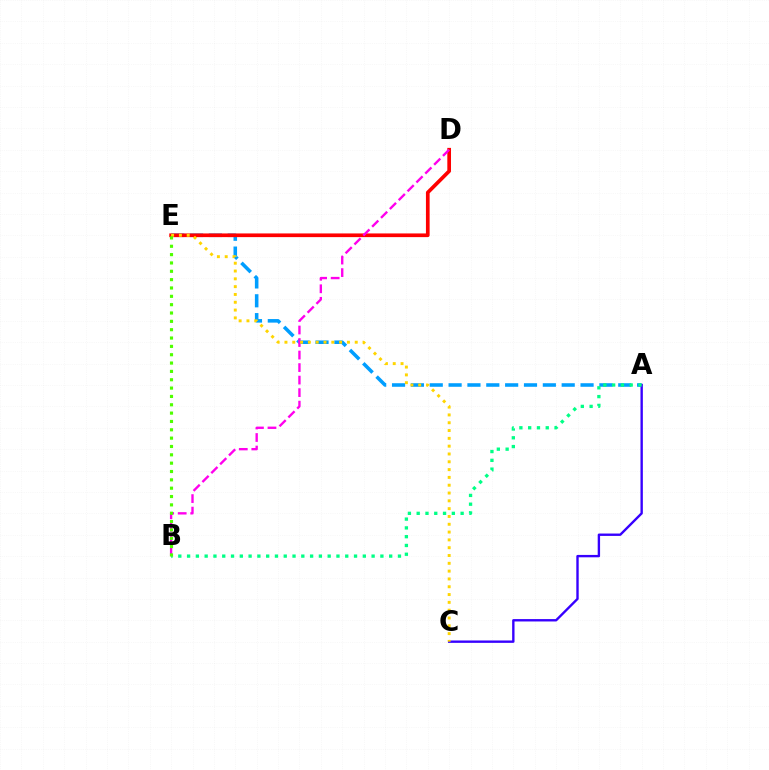{('A', 'E'): [{'color': '#009eff', 'line_style': 'dashed', 'thickness': 2.56}], ('A', 'C'): [{'color': '#3700ff', 'line_style': 'solid', 'thickness': 1.71}], ('D', 'E'): [{'color': '#ff0000', 'line_style': 'solid', 'thickness': 2.65}], ('B', 'D'): [{'color': '#ff00ed', 'line_style': 'dashed', 'thickness': 1.7}], ('A', 'B'): [{'color': '#00ff86', 'line_style': 'dotted', 'thickness': 2.39}], ('C', 'E'): [{'color': '#ffd500', 'line_style': 'dotted', 'thickness': 2.12}], ('B', 'E'): [{'color': '#4fff00', 'line_style': 'dotted', 'thickness': 2.27}]}